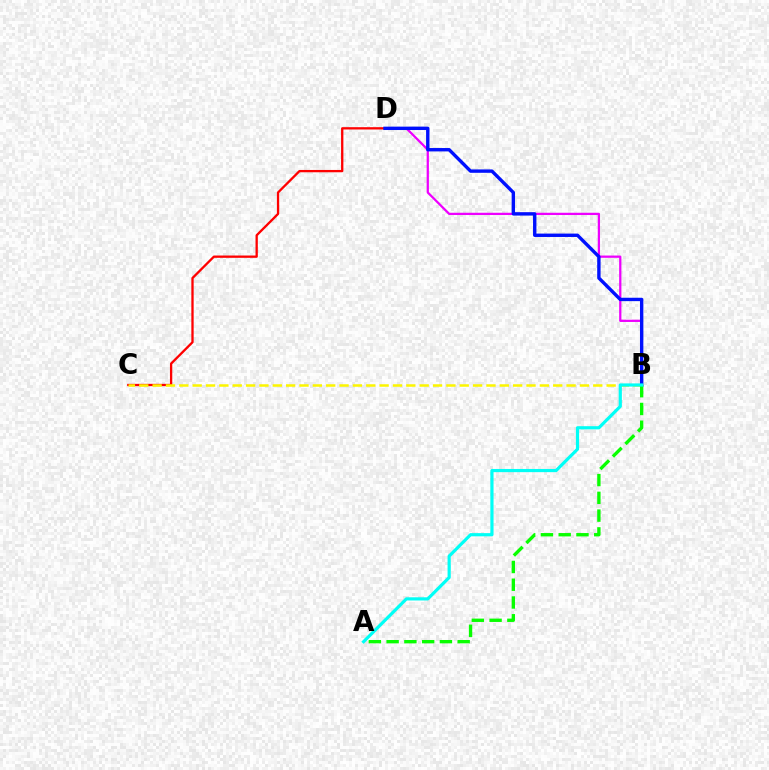{('B', 'D'): [{'color': '#ee00ff', 'line_style': 'solid', 'thickness': 1.62}, {'color': '#0010ff', 'line_style': 'solid', 'thickness': 2.43}], ('C', 'D'): [{'color': '#ff0000', 'line_style': 'solid', 'thickness': 1.66}], ('B', 'C'): [{'color': '#fcf500', 'line_style': 'dashed', 'thickness': 1.81}], ('A', 'B'): [{'color': '#08ff00', 'line_style': 'dashed', 'thickness': 2.41}, {'color': '#00fff6', 'line_style': 'solid', 'thickness': 2.29}]}